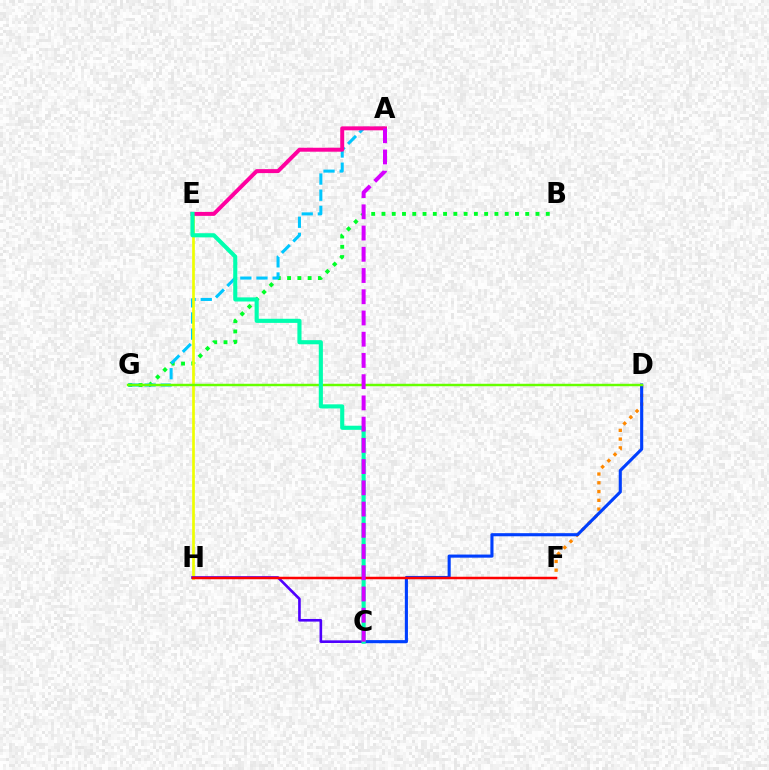{('D', 'F'): [{'color': '#ff8800', 'line_style': 'dotted', 'thickness': 2.38}], ('C', 'D'): [{'color': '#003fff', 'line_style': 'solid', 'thickness': 2.23}], ('B', 'G'): [{'color': '#00ff27', 'line_style': 'dotted', 'thickness': 2.79}], ('A', 'G'): [{'color': '#00c7ff', 'line_style': 'dashed', 'thickness': 2.19}], ('E', 'H'): [{'color': '#eeff00', 'line_style': 'solid', 'thickness': 1.94}], ('C', 'H'): [{'color': '#4f00ff', 'line_style': 'solid', 'thickness': 1.89}], ('A', 'E'): [{'color': '#ff00a0', 'line_style': 'solid', 'thickness': 2.85}], ('D', 'G'): [{'color': '#66ff00', 'line_style': 'solid', 'thickness': 1.77}], ('C', 'E'): [{'color': '#00ffaf', 'line_style': 'solid', 'thickness': 2.96}], ('F', 'H'): [{'color': '#ff0000', 'line_style': 'solid', 'thickness': 1.79}], ('A', 'C'): [{'color': '#d600ff', 'line_style': 'dashed', 'thickness': 2.88}]}